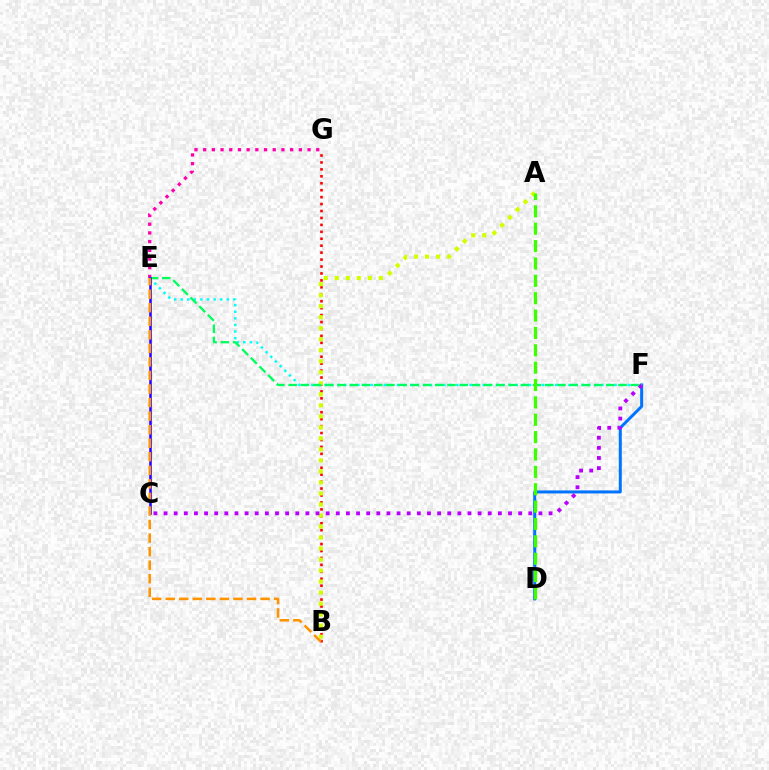{('D', 'F'): [{'color': '#0074ff', 'line_style': 'solid', 'thickness': 2.17}], ('B', 'G'): [{'color': '#ff0000', 'line_style': 'dotted', 'thickness': 1.89}], ('A', 'B'): [{'color': '#d1ff00', 'line_style': 'dotted', 'thickness': 2.99}], ('E', 'G'): [{'color': '#ff00ac', 'line_style': 'dotted', 'thickness': 2.36}], ('E', 'F'): [{'color': '#00fff6', 'line_style': 'dotted', 'thickness': 1.79}, {'color': '#00ff5c', 'line_style': 'dashed', 'thickness': 1.66}], ('C', 'F'): [{'color': '#b900ff', 'line_style': 'dotted', 'thickness': 2.75}], ('A', 'D'): [{'color': '#3dff00', 'line_style': 'dashed', 'thickness': 2.36}], ('C', 'E'): [{'color': '#2500ff', 'line_style': 'solid', 'thickness': 1.82}], ('B', 'E'): [{'color': '#ff9400', 'line_style': 'dashed', 'thickness': 1.84}]}